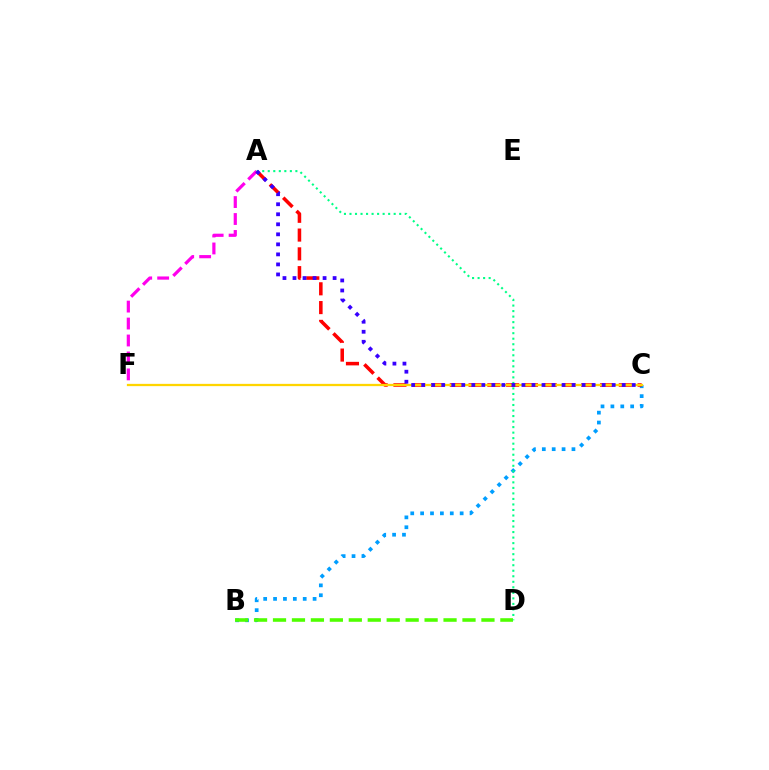{('A', 'F'): [{'color': '#ff00ed', 'line_style': 'dashed', 'thickness': 2.3}], ('B', 'C'): [{'color': '#009eff', 'line_style': 'dotted', 'thickness': 2.69}], ('A', 'C'): [{'color': '#ff0000', 'line_style': 'dashed', 'thickness': 2.55}, {'color': '#3700ff', 'line_style': 'dotted', 'thickness': 2.72}], ('C', 'F'): [{'color': '#ffd500', 'line_style': 'solid', 'thickness': 1.64}], ('B', 'D'): [{'color': '#4fff00', 'line_style': 'dashed', 'thickness': 2.57}], ('A', 'D'): [{'color': '#00ff86', 'line_style': 'dotted', 'thickness': 1.5}]}